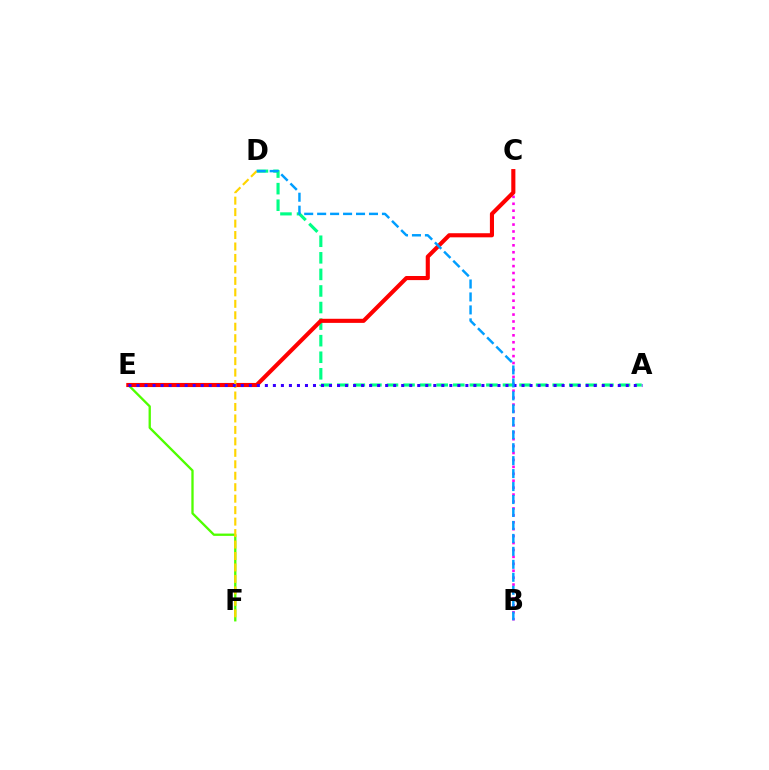{('B', 'C'): [{'color': '#ff00ed', 'line_style': 'dotted', 'thickness': 1.88}], ('A', 'D'): [{'color': '#00ff86', 'line_style': 'dashed', 'thickness': 2.25}], ('E', 'F'): [{'color': '#4fff00', 'line_style': 'solid', 'thickness': 1.67}], ('C', 'E'): [{'color': '#ff0000', 'line_style': 'solid', 'thickness': 2.95}], ('D', 'F'): [{'color': '#ffd500', 'line_style': 'dashed', 'thickness': 1.56}], ('A', 'E'): [{'color': '#3700ff', 'line_style': 'dotted', 'thickness': 2.18}], ('B', 'D'): [{'color': '#009eff', 'line_style': 'dashed', 'thickness': 1.76}]}